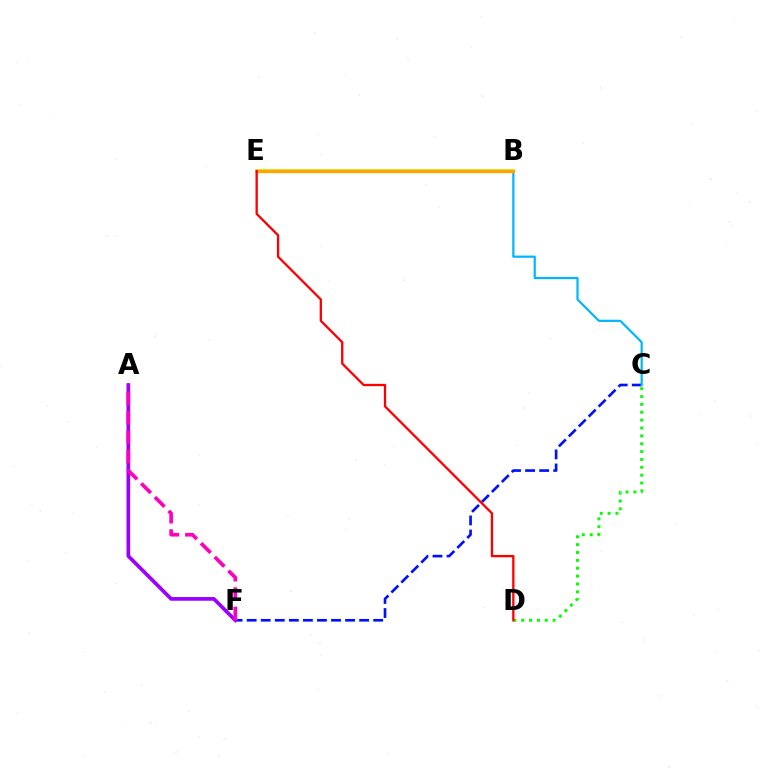{('B', 'E'): [{'color': '#00ff9d', 'line_style': 'dashed', 'thickness': 2.08}, {'color': '#b3ff00', 'line_style': 'solid', 'thickness': 2.61}, {'color': '#ffa500', 'line_style': 'solid', 'thickness': 2.4}], ('C', 'D'): [{'color': '#08ff00', 'line_style': 'dotted', 'thickness': 2.14}], ('C', 'F'): [{'color': '#0010ff', 'line_style': 'dashed', 'thickness': 1.91}], ('A', 'F'): [{'color': '#9b00ff', 'line_style': 'solid', 'thickness': 2.66}, {'color': '#ff00bd', 'line_style': 'dashed', 'thickness': 2.64}], ('B', 'C'): [{'color': '#00b5ff', 'line_style': 'solid', 'thickness': 1.58}], ('D', 'E'): [{'color': '#ff0000', 'line_style': 'solid', 'thickness': 1.66}]}